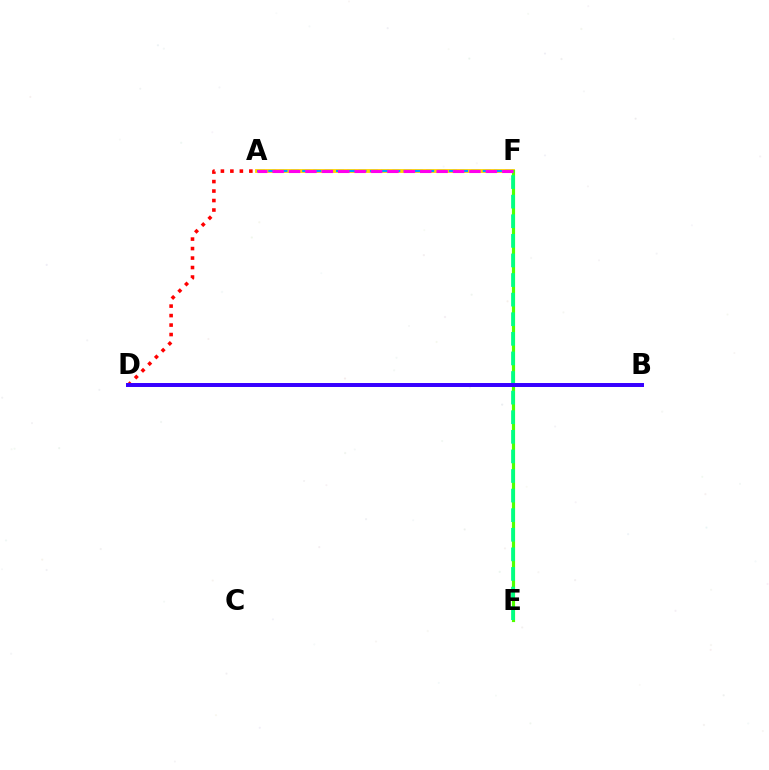{('A', 'F'): [{'color': '#ffd500', 'line_style': 'solid', 'thickness': 2.76}, {'color': '#009eff', 'line_style': 'dashed', 'thickness': 1.53}, {'color': '#ff00ed', 'line_style': 'dashed', 'thickness': 2.23}], ('E', 'F'): [{'color': '#4fff00', 'line_style': 'solid', 'thickness': 2.28}, {'color': '#00ff86', 'line_style': 'dashed', 'thickness': 2.66}], ('A', 'D'): [{'color': '#ff0000', 'line_style': 'dotted', 'thickness': 2.58}], ('B', 'D'): [{'color': '#3700ff', 'line_style': 'solid', 'thickness': 2.86}]}